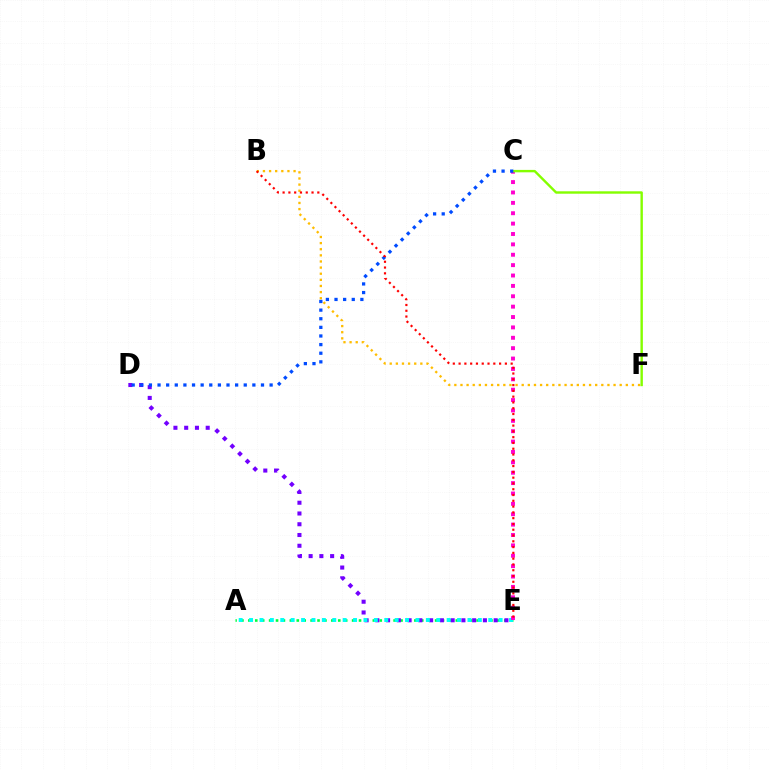{('A', 'E'): [{'color': '#00ff39', 'line_style': 'dotted', 'thickness': 1.88}, {'color': '#00fff6', 'line_style': 'dotted', 'thickness': 2.83}], ('D', 'E'): [{'color': '#7200ff', 'line_style': 'dotted', 'thickness': 2.92}], ('C', 'E'): [{'color': '#ff00cf', 'line_style': 'dotted', 'thickness': 2.82}], ('B', 'F'): [{'color': '#ffbd00', 'line_style': 'dotted', 'thickness': 1.66}], ('C', 'F'): [{'color': '#84ff00', 'line_style': 'solid', 'thickness': 1.73}], ('C', 'D'): [{'color': '#004bff', 'line_style': 'dotted', 'thickness': 2.34}], ('B', 'E'): [{'color': '#ff0000', 'line_style': 'dotted', 'thickness': 1.57}]}